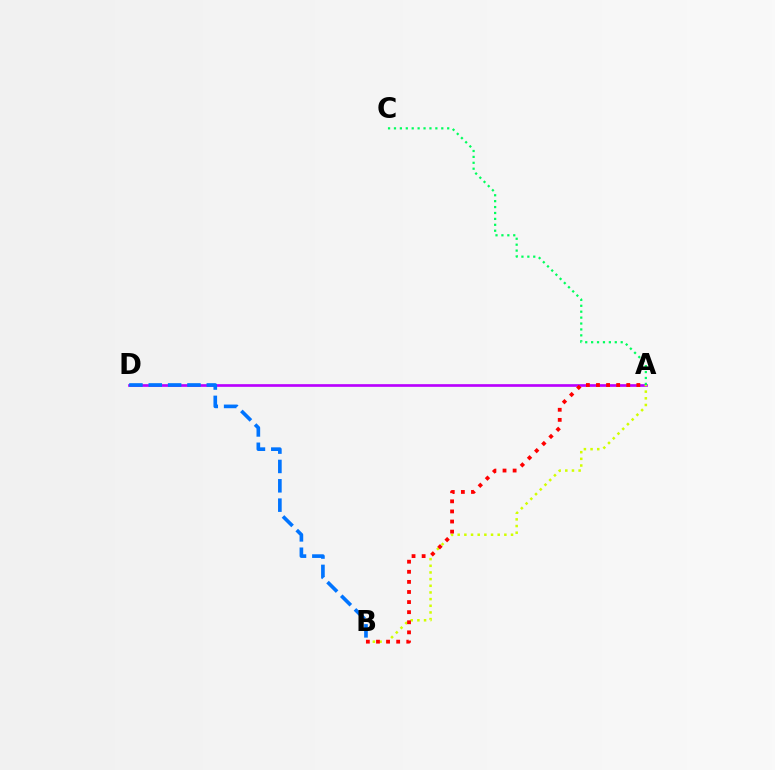{('A', 'D'): [{'color': '#b900ff', 'line_style': 'solid', 'thickness': 1.93}], ('A', 'B'): [{'color': '#d1ff00', 'line_style': 'dotted', 'thickness': 1.81}, {'color': '#ff0000', 'line_style': 'dotted', 'thickness': 2.74}], ('B', 'D'): [{'color': '#0074ff', 'line_style': 'dashed', 'thickness': 2.63}], ('A', 'C'): [{'color': '#00ff5c', 'line_style': 'dotted', 'thickness': 1.61}]}